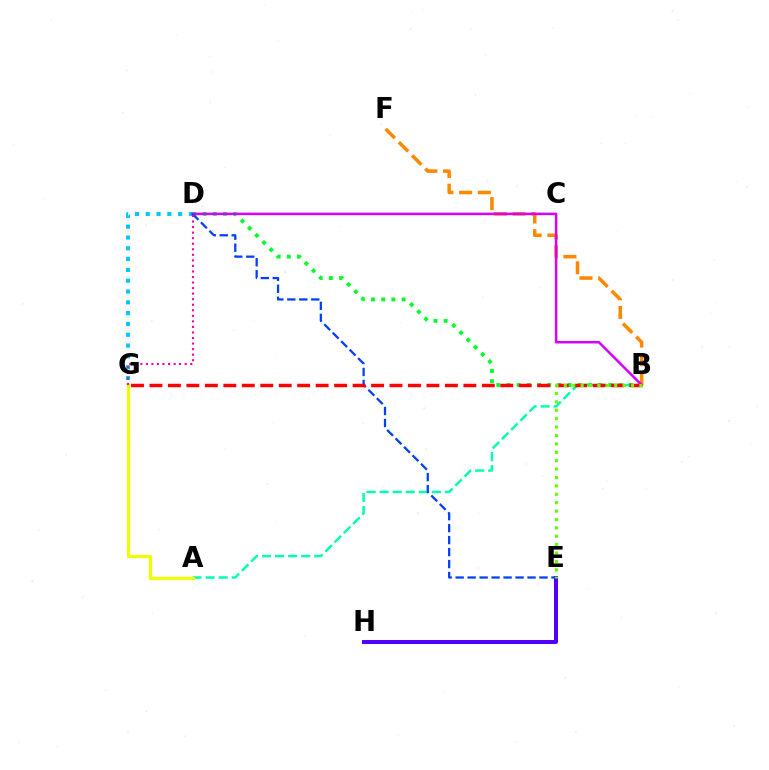{('A', 'B'): [{'color': '#00ffaf', 'line_style': 'dashed', 'thickness': 1.77}], ('D', 'G'): [{'color': '#00c7ff', 'line_style': 'dotted', 'thickness': 2.94}, {'color': '#ff00a0', 'line_style': 'dotted', 'thickness': 1.51}], ('B', 'F'): [{'color': '#ff8800', 'line_style': 'dashed', 'thickness': 2.54}], ('A', 'G'): [{'color': '#eeff00', 'line_style': 'solid', 'thickness': 2.33}], ('B', 'D'): [{'color': '#00ff27', 'line_style': 'dotted', 'thickness': 2.77}, {'color': '#d600ff', 'line_style': 'solid', 'thickness': 1.82}], ('E', 'H'): [{'color': '#4f00ff', 'line_style': 'solid', 'thickness': 2.87}], ('D', 'E'): [{'color': '#003fff', 'line_style': 'dashed', 'thickness': 1.63}], ('B', 'G'): [{'color': '#ff0000', 'line_style': 'dashed', 'thickness': 2.51}], ('B', 'E'): [{'color': '#66ff00', 'line_style': 'dotted', 'thickness': 2.28}]}